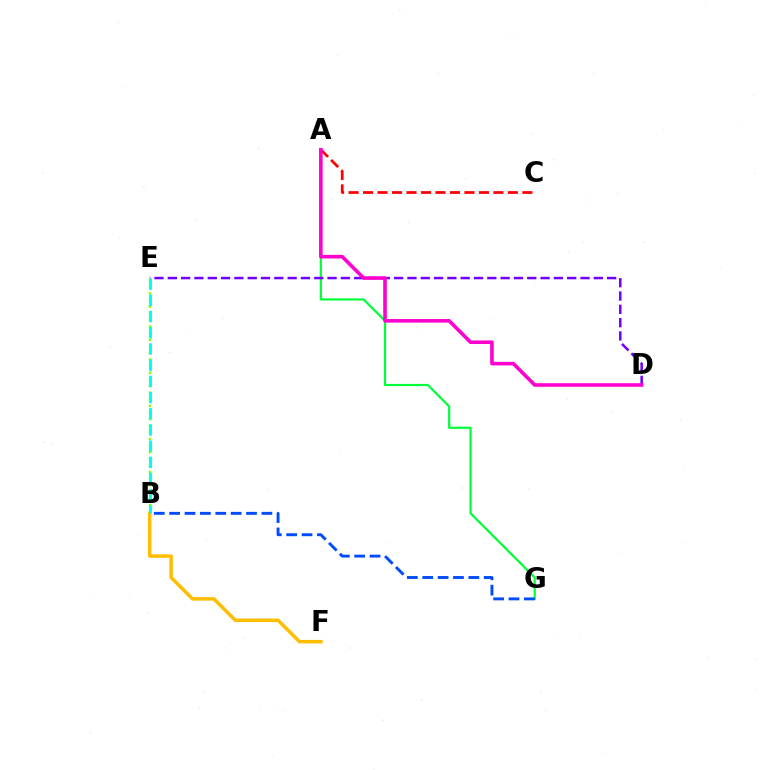{('B', 'E'): [{'color': '#84ff00', 'line_style': 'dotted', 'thickness': 1.8}, {'color': '#00fff6', 'line_style': 'dashed', 'thickness': 2.2}], ('A', 'G'): [{'color': '#00ff39', 'line_style': 'solid', 'thickness': 1.59}], ('A', 'C'): [{'color': '#ff0000', 'line_style': 'dashed', 'thickness': 1.97}], ('B', 'F'): [{'color': '#ffbd00', 'line_style': 'solid', 'thickness': 2.51}], ('D', 'E'): [{'color': '#7200ff', 'line_style': 'dashed', 'thickness': 1.81}], ('A', 'D'): [{'color': '#ff00cf', 'line_style': 'solid', 'thickness': 2.59}], ('B', 'G'): [{'color': '#004bff', 'line_style': 'dashed', 'thickness': 2.09}]}